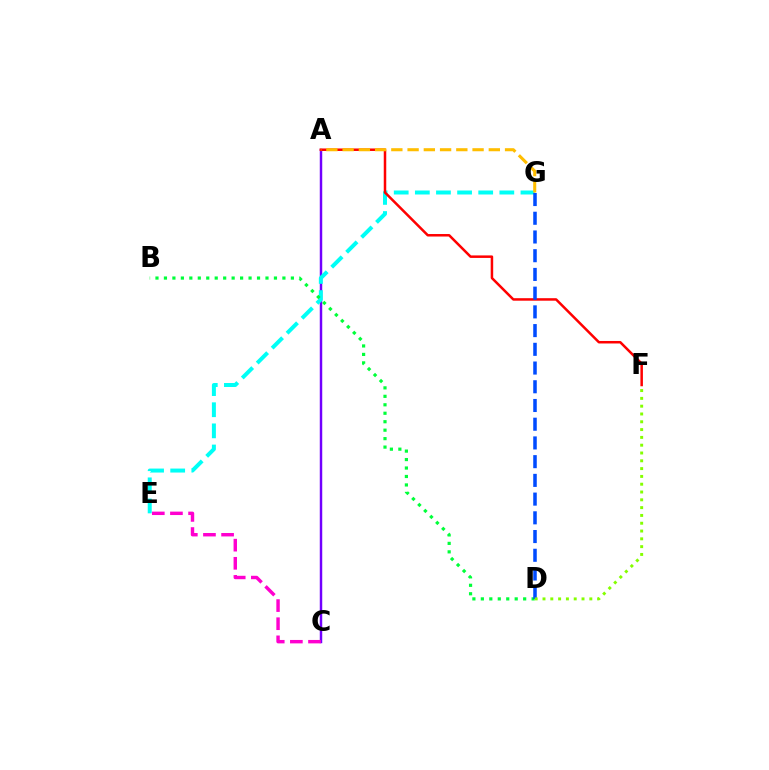{('A', 'C'): [{'color': '#7200ff', 'line_style': 'solid', 'thickness': 1.77}], ('E', 'G'): [{'color': '#00fff6', 'line_style': 'dashed', 'thickness': 2.87}], ('A', 'F'): [{'color': '#ff0000', 'line_style': 'solid', 'thickness': 1.8}], ('B', 'D'): [{'color': '#00ff39', 'line_style': 'dotted', 'thickness': 2.3}], ('A', 'G'): [{'color': '#ffbd00', 'line_style': 'dashed', 'thickness': 2.21}], ('D', 'G'): [{'color': '#004bff', 'line_style': 'dashed', 'thickness': 2.54}], ('C', 'E'): [{'color': '#ff00cf', 'line_style': 'dashed', 'thickness': 2.46}], ('D', 'F'): [{'color': '#84ff00', 'line_style': 'dotted', 'thickness': 2.12}]}